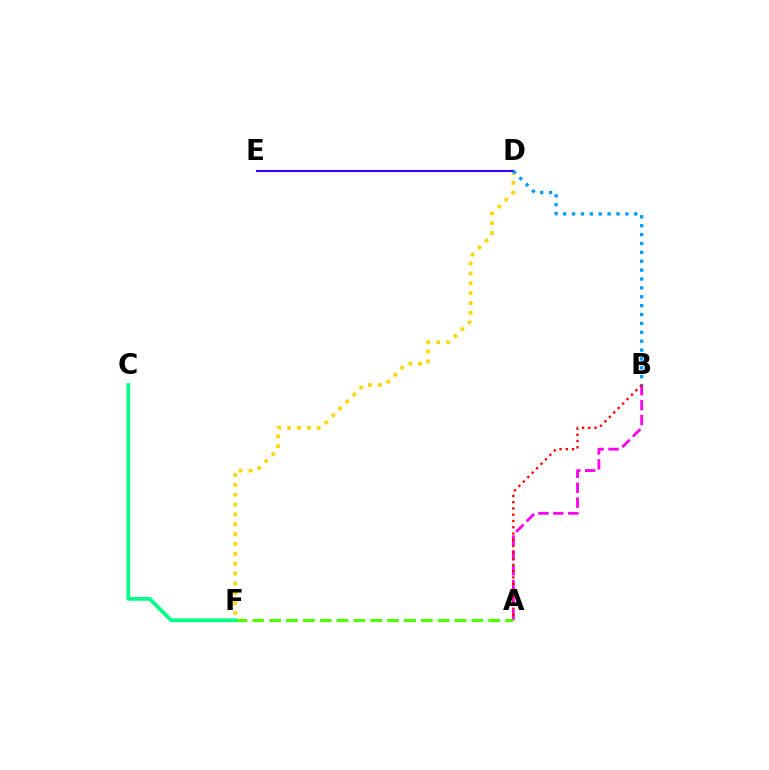{('D', 'F'): [{'color': '#ffd500', 'line_style': 'dotted', 'thickness': 2.68}], ('A', 'B'): [{'color': '#ff00ed', 'line_style': 'dashed', 'thickness': 2.03}, {'color': '#ff0000', 'line_style': 'dotted', 'thickness': 1.7}], ('D', 'E'): [{'color': '#3700ff', 'line_style': 'solid', 'thickness': 1.52}], ('B', 'D'): [{'color': '#009eff', 'line_style': 'dotted', 'thickness': 2.41}], ('A', 'F'): [{'color': '#4fff00', 'line_style': 'dashed', 'thickness': 2.29}], ('C', 'F'): [{'color': '#00ff86', 'line_style': 'solid', 'thickness': 2.7}]}